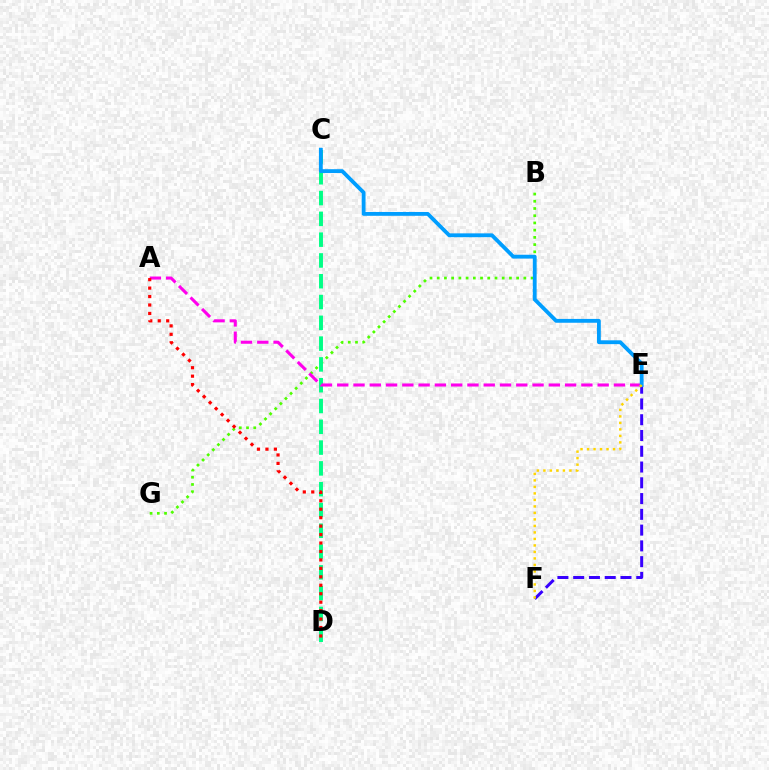{('B', 'G'): [{'color': '#4fff00', 'line_style': 'dotted', 'thickness': 1.96}], ('C', 'D'): [{'color': '#00ff86', 'line_style': 'dashed', 'thickness': 2.82}], ('E', 'F'): [{'color': '#3700ff', 'line_style': 'dashed', 'thickness': 2.14}, {'color': '#ffd500', 'line_style': 'dotted', 'thickness': 1.77}], ('A', 'E'): [{'color': '#ff00ed', 'line_style': 'dashed', 'thickness': 2.21}], ('C', 'E'): [{'color': '#009eff', 'line_style': 'solid', 'thickness': 2.76}], ('A', 'D'): [{'color': '#ff0000', 'line_style': 'dotted', 'thickness': 2.3}]}